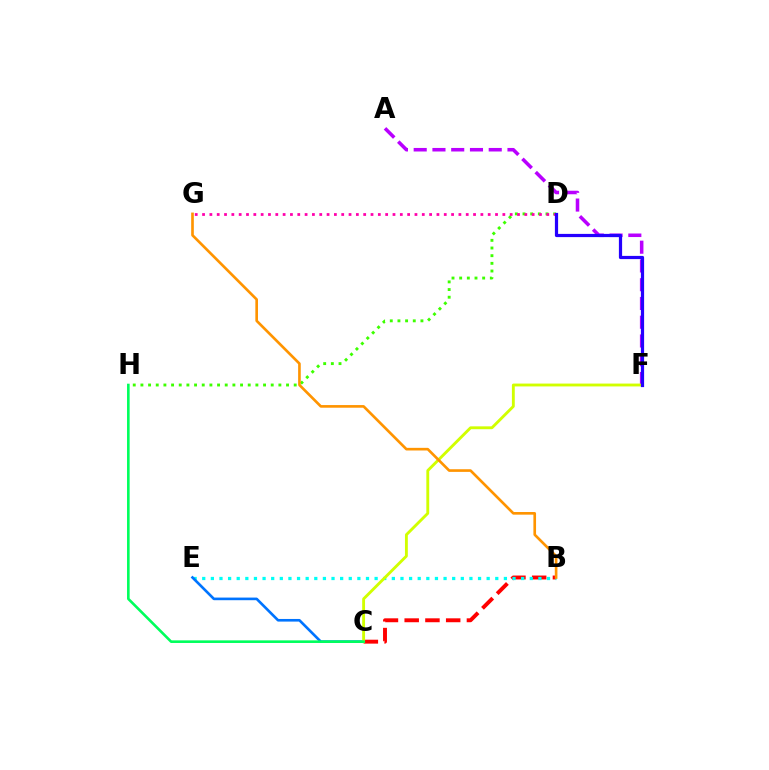{('D', 'H'): [{'color': '#3dff00', 'line_style': 'dotted', 'thickness': 2.08}], ('B', 'C'): [{'color': '#ff0000', 'line_style': 'dashed', 'thickness': 2.82}], ('B', 'E'): [{'color': '#00fff6', 'line_style': 'dotted', 'thickness': 2.34}], ('C', 'E'): [{'color': '#0074ff', 'line_style': 'solid', 'thickness': 1.9}], ('A', 'F'): [{'color': '#b900ff', 'line_style': 'dashed', 'thickness': 2.55}], ('C', 'F'): [{'color': '#d1ff00', 'line_style': 'solid', 'thickness': 2.06}], ('D', 'G'): [{'color': '#ff00ac', 'line_style': 'dotted', 'thickness': 1.99}], ('B', 'G'): [{'color': '#ff9400', 'line_style': 'solid', 'thickness': 1.91}], ('C', 'H'): [{'color': '#00ff5c', 'line_style': 'solid', 'thickness': 1.88}], ('D', 'F'): [{'color': '#2500ff', 'line_style': 'solid', 'thickness': 2.31}]}